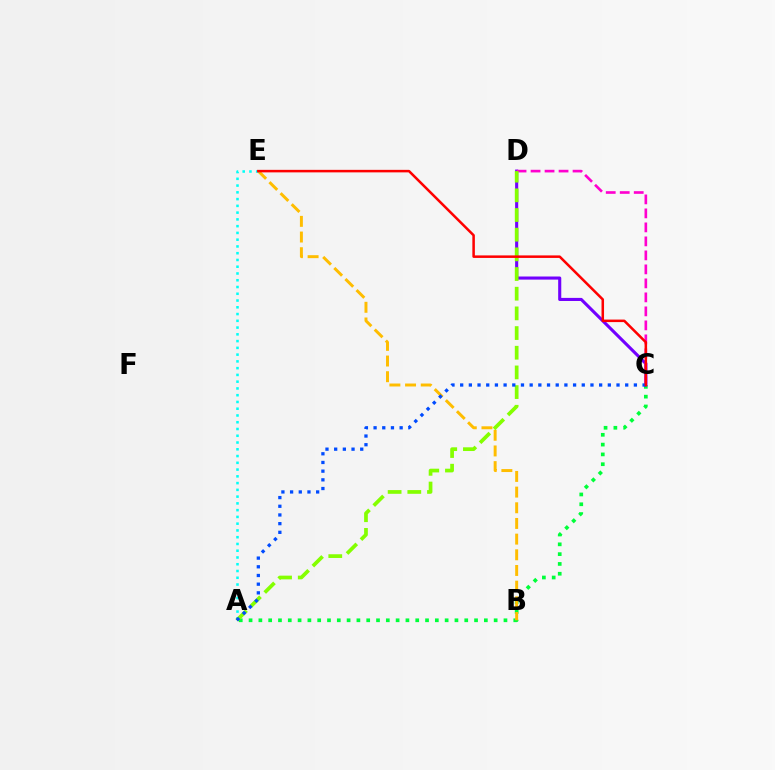{('A', 'C'): [{'color': '#00ff39', 'line_style': 'dotted', 'thickness': 2.66}, {'color': '#004bff', 'line_style': 'dotted', 'thickness': 2.36}], ('C', 'D'): [{'color': '#7200ff', 'line_style': 'solid', 'thickness': 2.23}, {'color': '#ff00cf', 'line_style': 'dashed', 'thickness': 1.9}], ('B', 'E'): [{'color': '#ffbd00', 'line_style': 'dashed', 'thickness': 2.13}], ('A', 'E'): [{'color': '#00fff6', 'line_style': 'dotted', 'thickness': 1.84}], ('A', 'D'): [{'color': '#84ff00', 'line_style': 'dashed', 'thickness': 2.67}], ('C', 'E'): [{'color': '#ff0000', 'line_style': 'solid', 'thickness': 1.81}]}